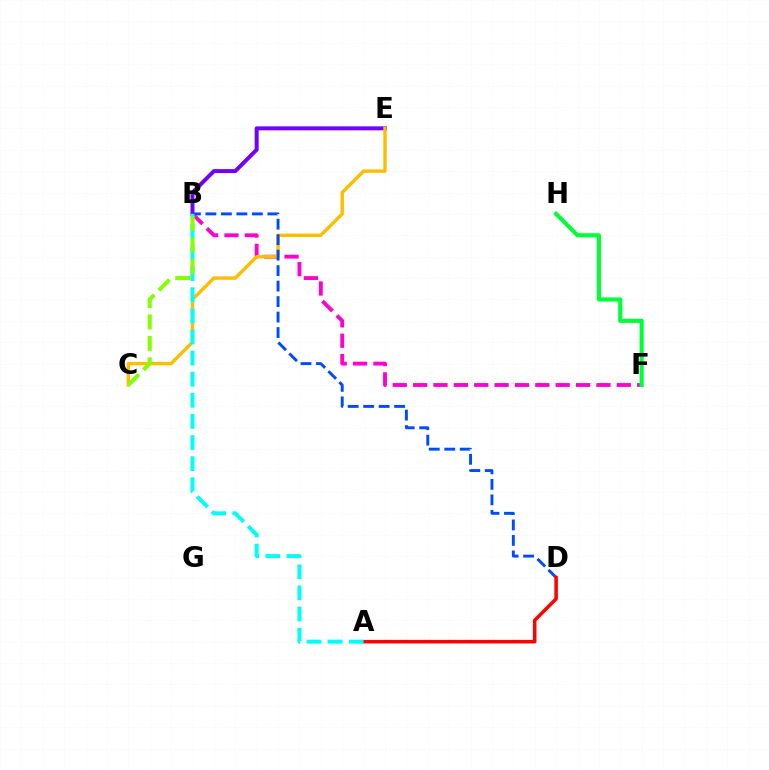{('B', 'E'): [{'color': '#7200ff', 'line_style': 'solid', 'thickness': 2.87}], ('B', 'F'): [{'color': '#ff00cf', 'line_style': 'dashed', 'thickness': 2.77}], ('C', 'E'): [{'color': '#ffbd00', 'line_style': 'solid', 'thickness': 2.45}], ('B', 'D'): [{'color': '#004bff', 'line_style': 'dashed', 'thickness': 2.1}], ('A', 'D'): [{'color': '#ff0000', 'line_style': 'solid', 'thickness': 2.54}], ('A', 'B'): [{'color': '#00fff6', 'line_style': 'dashed', 'thickness': 2.87}], ('F', 'H'): [{'color': '#00ff39', 'line_style': 'solid', 'thickness': 2.98}], ('B', 'C'): [{'color': '#84ff00', 'line_style': 'dashed', 'thickness': 2.92}]}